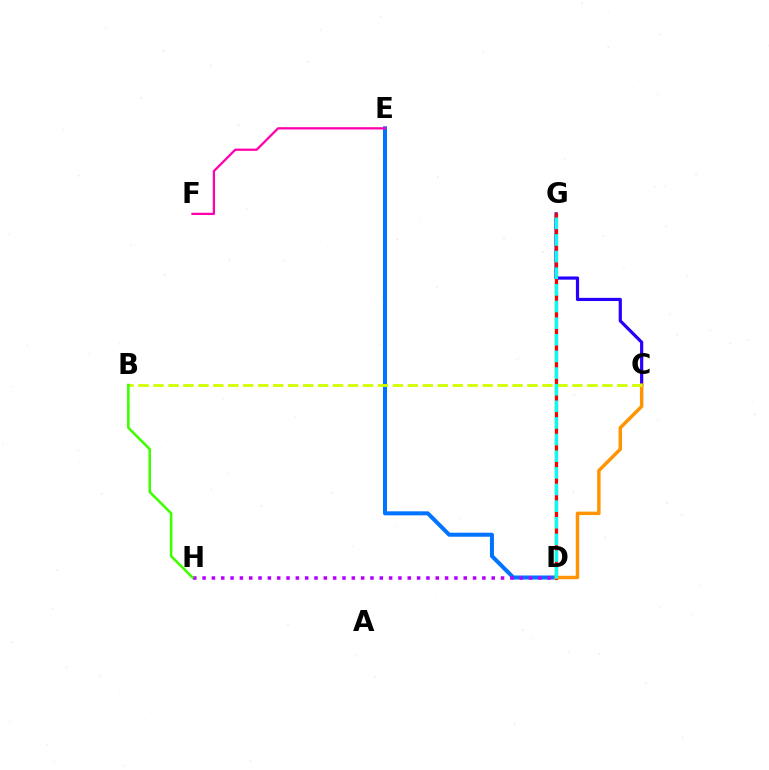{('D', 'G'): [{'color': '#00ff5c', 'line_style': 'solid', 'thickness': 1.7}, {'color': '#ff0000', 'line_style': 'solid', 'thickness': 2.28}, {'color': '#00fff6', 'line_style': 'dashed', 'thickness': 2.26}], ('D', 'E'): [{'color': '#0074ff', 'line_style': 'solid', 'thickness': 2.89}], ('D', 'H'): [{'color': '#b900ff', 'line_style': 'dotted', 'thickness': 2.53}], ('C', 'G'): [{'color': '#2500ff', 'line_style': 'solid', 'thickness': 2.29}], ('C', 'D'): [{'color': '#ff9400', 'line_style': 'solid', 'thickness': 2.48}], ('B', 'C'): [{'color': '#d1ff00', 'line_style': 'dashed', 'thickness': 2.03}], ('E', 'F'): [{'color': '#ff00ac', 'line_style': 'solid', 'thickness': 1.64}], ('B', 'H'): [{'color': '#3dff00', 'line_style': 'solid', 'thickness': 1.84}]}